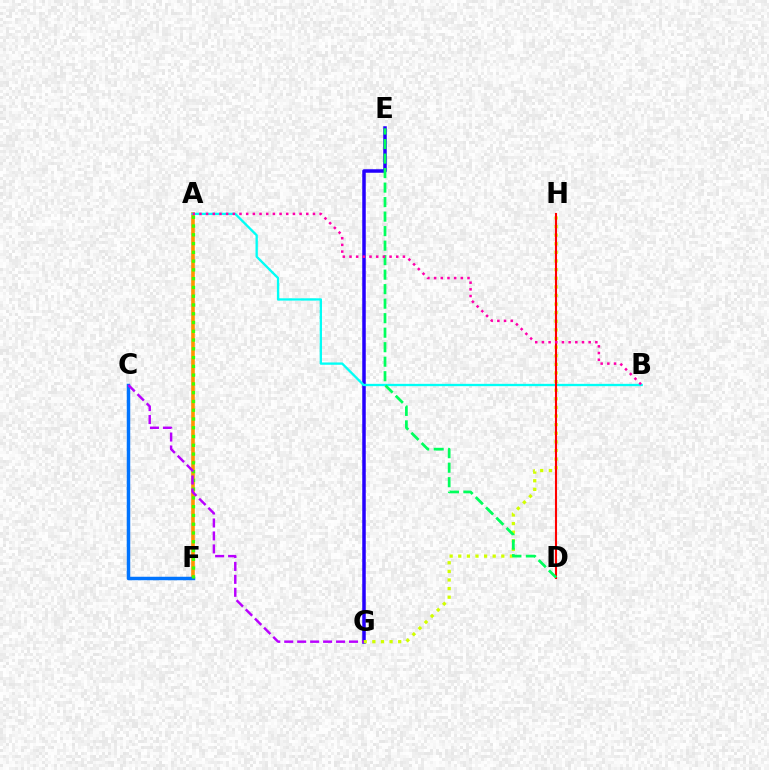{('A', 'F'): [{'color': '#ff9400', 'line_style': 'solid', 'thickness': 2.6}, {'color': '#3dff00', 'line_style': 'dotted', 'thickness': 2.38}], ('C', 'F'): [{'color': '#0074ff', 'line_style': 'solid', 'thickness': 2.5}], ('E', 'G'): [{'color': '#2500ff', 'line_style': 'solid', 'thickness': 2.53}], ('G', 'H'): [{'color': '#d1ff00', 'line_style': 'dotted', 'thickness': 2.34}], ('A', 'B'): [{'color': '#00fff6', 'line_style': 'solid', 'thickness': 1.67}, {'color': '#ff00ac', 'line_style': 'dotted', 'thickness': 1.81}], ('C', 'G'): [{'color': '#b900ff', 'line_style': 'dashed', 'thickness': 1.76}], ('D', 'H'): [{'color': '#ff0000', 'line_style': 'solid', 'thickness': 1.51}], ('D', 'E'): [{'color': '#00ff5c', 'line_style': 'dashed', 'thickness': 1.97}]}